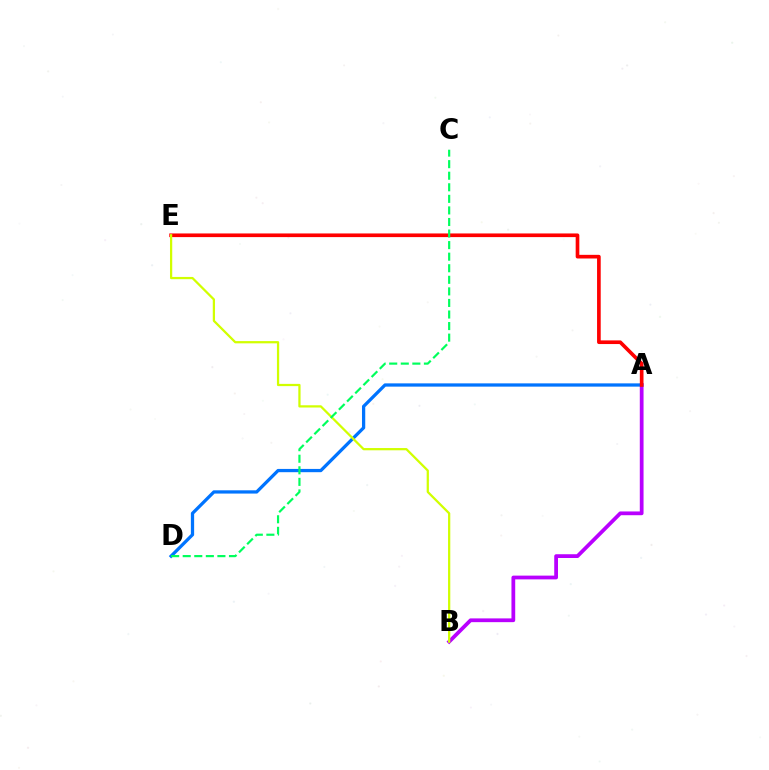{('A', 'B'): [{'color': '#b900ff', 'line_style': 'solid', 'thickness': 2.71}], ('A', 'D'): [{'color': '#0074ff', 'line_style': 'solid', 'thickness': 2.35}], ('A', 'E'): [{'color': '#ff0000', 'line_style': 'solid', 'thickness': 2.63}], ('B', 'E'): [{'color': '#d1ff00', 'line_style': 'solid', 'thickness': 1.62}], ('C', 'D'): [{'color': '#00ff5c', 'line_style': 'dashed', 'thickness': 1.57}]}